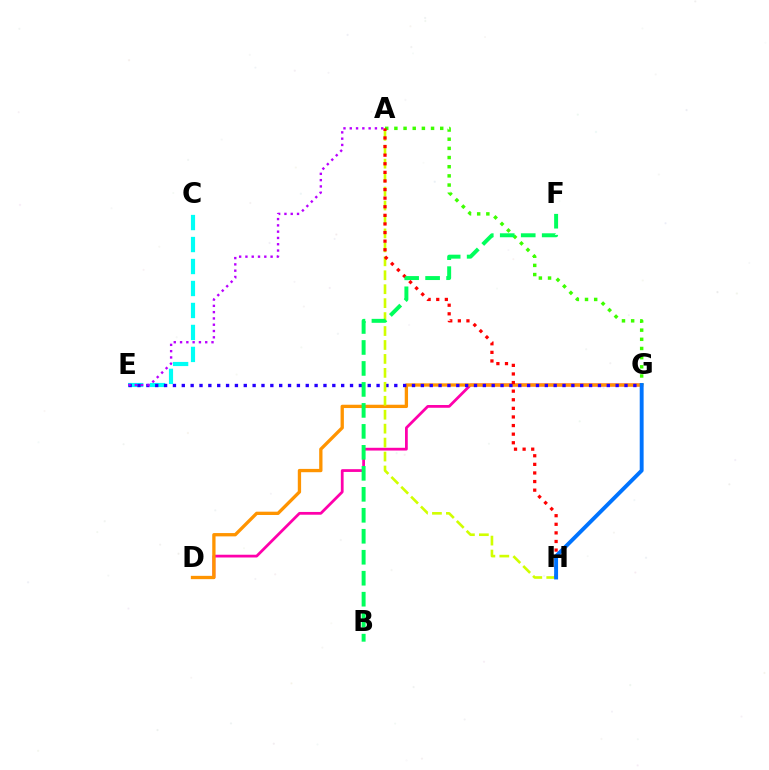{('C', 'E'): [{'color': '#00fff6', 'line_style': 'dashed', 'thickness': 2.99}], ('D', 'G'): [{'color': '#ff00ac', 'line_style': 'solid', 'thickness': 1.99}, {'color': '#ff9400', 'line_style': 'solid', 'thickness': 2.38}], ('A', 'G'): [{'color': '#3dff00', 'line_style': 'dotted', 'thickness': 2.49}], ('E', 'G'): [{'color': '#2500ff', 'line_style': 'dotted', 'thickness': 2.41}], ('A', 'H'): [{'color': '#d1ff00', 'line_style': 'dashed', 'thickness': 1.89}, {'color': '#ff0000', 'line_style': 'dotted', 'thickness': 2.34}], ('B', 'F'): [{'color': '#00ff5c', 'line_style': 'dashed', 'thickness': 2.85}], ('G', 'H'): [{'color': '#0074ff', 'line_style': 'solid', 'thickness': 2.81}], ('A', 'E'): [{'color': '#b900ff', 'line_style': 'dotted', 'thickness': 1.71}]}